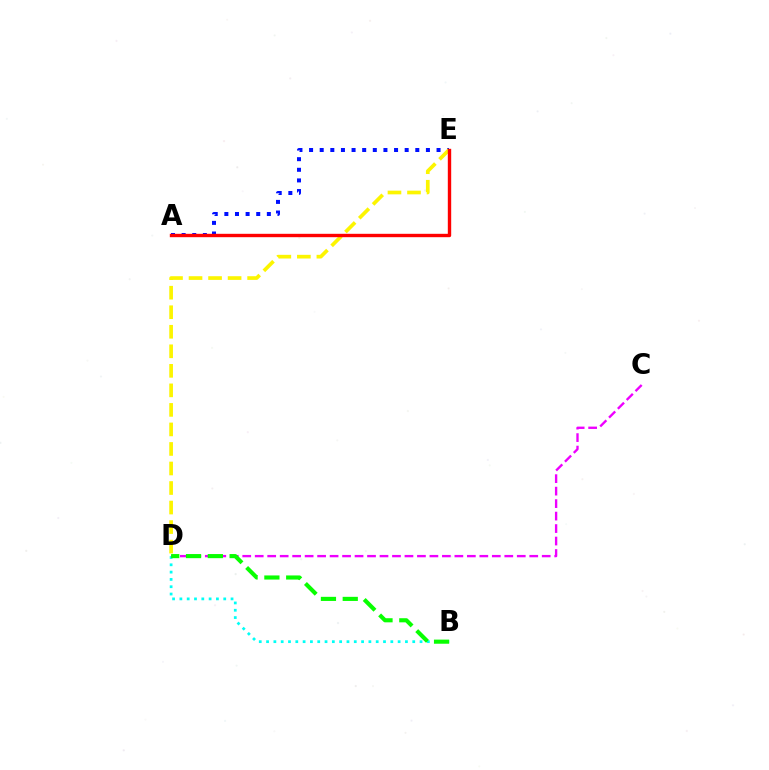{('A', 'E'): [{'color': '#0010ff', 'line_style': 'dotted', 'thickness': 2.89}, {'color': '#ff0000', 'line_style': 'solid', 'thickness': 2.44}], ('D', 'E'): [{'color': '#fcf500', 'line_style': 'dashed', 'thickness': 2.65}], ('B', 'D'): [{'color': '#00fff6', 'line_style': 'dotted', 'thickness': 1.99}, {'color': '#08ff00', 'line_style': 'dashed', 'thickness': 2.96}], ('C', 'D'): [{'color': '#ee00ff', 'line_style': 'dashed', 'thickness': 1.7}]}